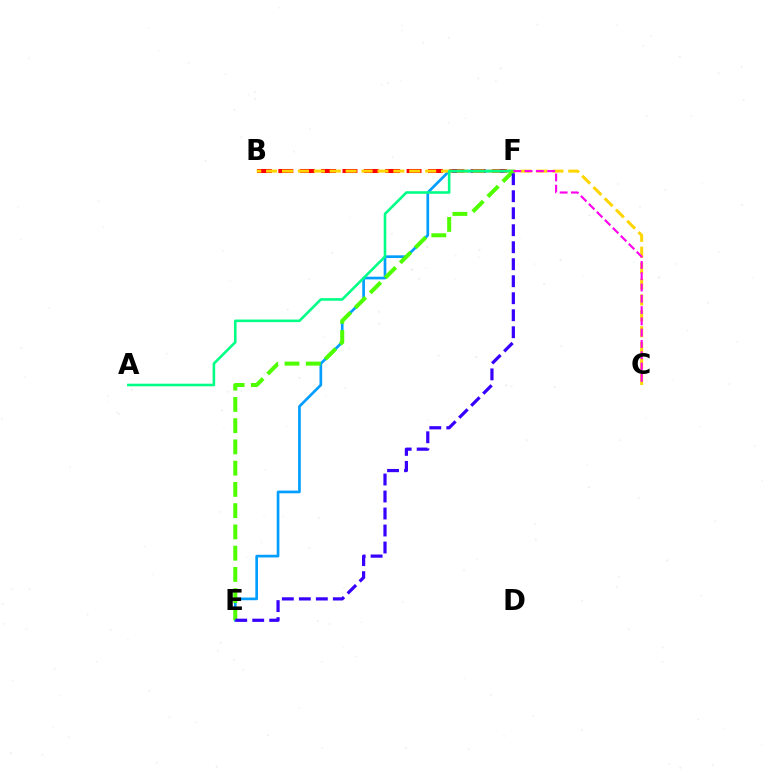{('B', 'F'): [{'color': '#ff0000', 'line_style': 'dashed', 'thickness': 2.9}], ('E', 'F'): [{'color': '#009eff', 'line_style': 'solid', 'thickness': 1.93}, {'color': '#4fff00', 'line_style': 'dashed', 'thickness': 2.89}, {'color': '#3700ff', 'line_style': 'dashed', 'thickness': 2.31}], ('B', 'C'): [{'color': '#ffd500', 'line_style': 'dashed', 'thickness': 2.16}], ('A', 'F'): [{'color': '#00ff86', 'line_style': 'solid', 'thickness': 1.87}], ('C', 'F'): [{'color': '#ff00ed', 'line_style': 'dashed', 'thickness': 1.53}]}